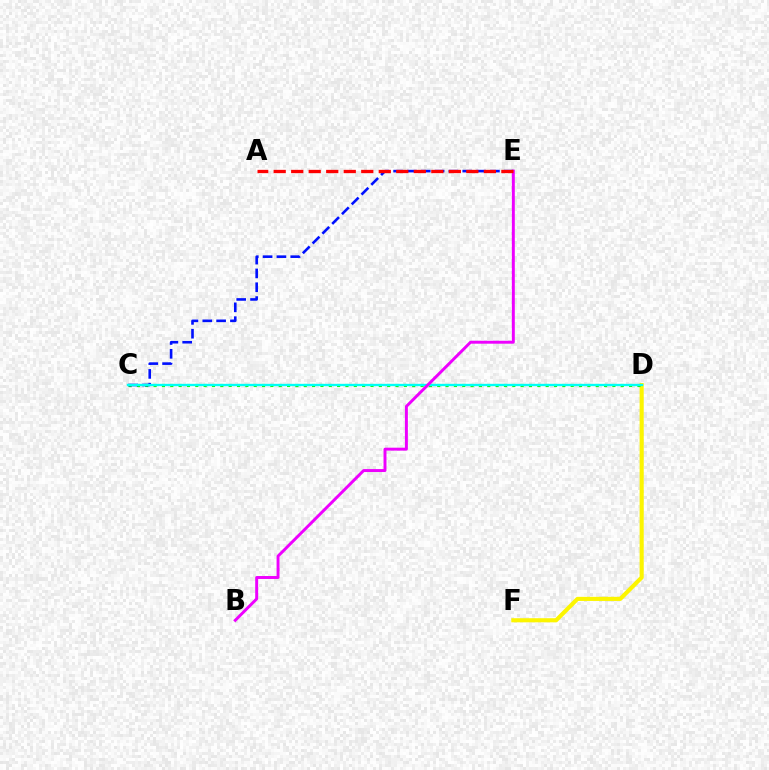{('D', 'F'): [{'color': '#fcf500', 'line_style': 'solid', 'thickness': 2.97}], ('C', 'D'): [{'color': '#08ff00', 'line_style': 'dotted', 'thickness': 2.27}, {'color': '#00fff6', 'line_style': 'solid', 'thickness': 1.68}], ('C', 'E'): [{'color': '#0010ff', 'line_style': 'dashed', 'thickness': 1.88}], ('B', 'E'): [{'color': '#ee00ff', 'line_style': 'solid', 'thickness': 2.12}], ('A', 'E'): [{'color': '#ff0000', 'line_style': 'dashed', 'thickness': 2.38}]}